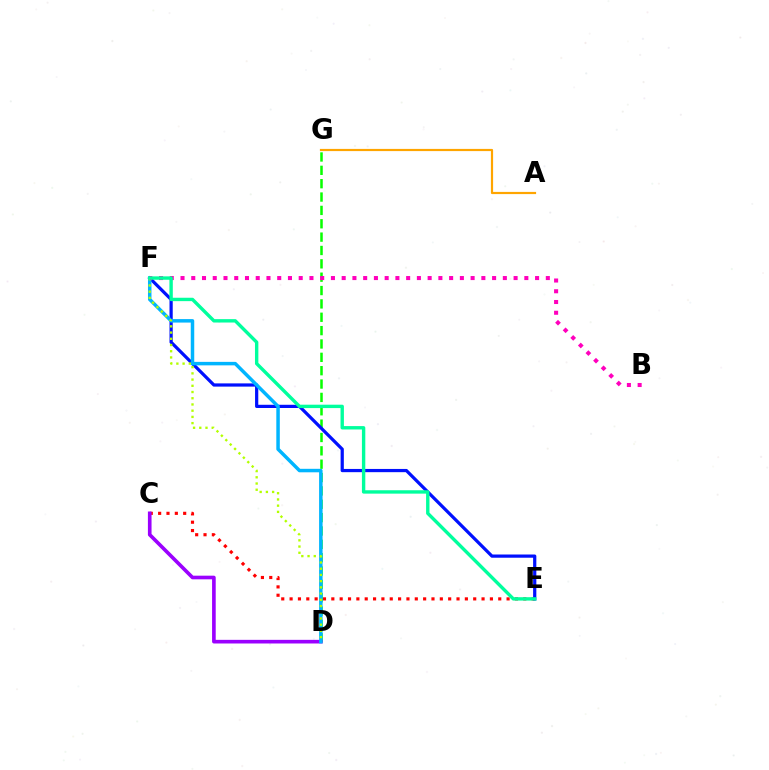{('C', 'E'): [{'color': '#ff0000', 'line_style': 'dotted', 'thickness': 2.27}], ('D', 'G'): [{'color': '#08ff00', 'line_style': 'dashed', 'thickness': 1.81}], ('C', 'D'): [{'color': '#9b00ff', 'line_style': 'solid', 'thickness': 2.62}], ('E', 'F'): [{'color': '#0010ff', 'line_style': 'solid', 'thickness': 2.32}, {'color': '#00ff9d', 'line_style': 'solid', 'thickness': 2.44}], ('D', 'F'): [{'color': '#00b5ff', 'line_style': 'solid', 'thickness': 2.51}, {'color': '#b3ff00', 'line_style': 'dotted', 'thickness': 1.69}], ('A', 'G'): [{'color': '#ffa500', 'line_style': 'solid', 'thickness': 1.58}], ('B', 'F'): [{'color': '#ff00bd', 'line_style': 'dotted', 'thickness': 2.92}]}